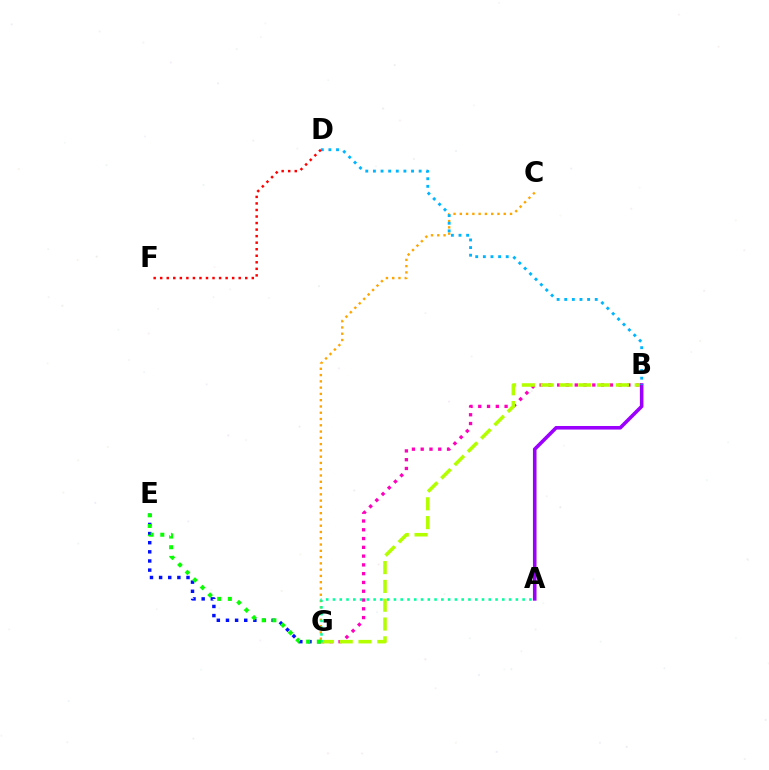{('B', 'G'): [{'color': '#ff00bd', 'line_style': 'dotted', 'thickness': 2.39}, {'color': '#b3ff00', 'line_style': 'dashed', 'thickness': 2.56}], ('C', 'G'): [{'color': '#ffa500', 'line_style': 'dotted', 'thickness': 1.71}], ('E', 'G'): [{'color': '#0010ff', 'line_style': 'dotted', 'thickness': 2.48}, {'color': '#08ff00', 'line_style': 'dotted', 'thickness': 2.9}], ('A', 'G'): [{'color': '#00ff9d', 'line_style': 'dotted', 'thickness': 1.84}], ('A', 'B'): [{'color': '#9b00ff', 'line_style': 'solid', 'thickness': 2.57}], ('B', 'D'): [{'color': '#00b5ff', 'line_style': 'dotted', 'thickness': 2.07}], ('D', 'F'): [{'color': '#ff0000', 'line_style': 'dotted', 'thickness': 1.78}]}